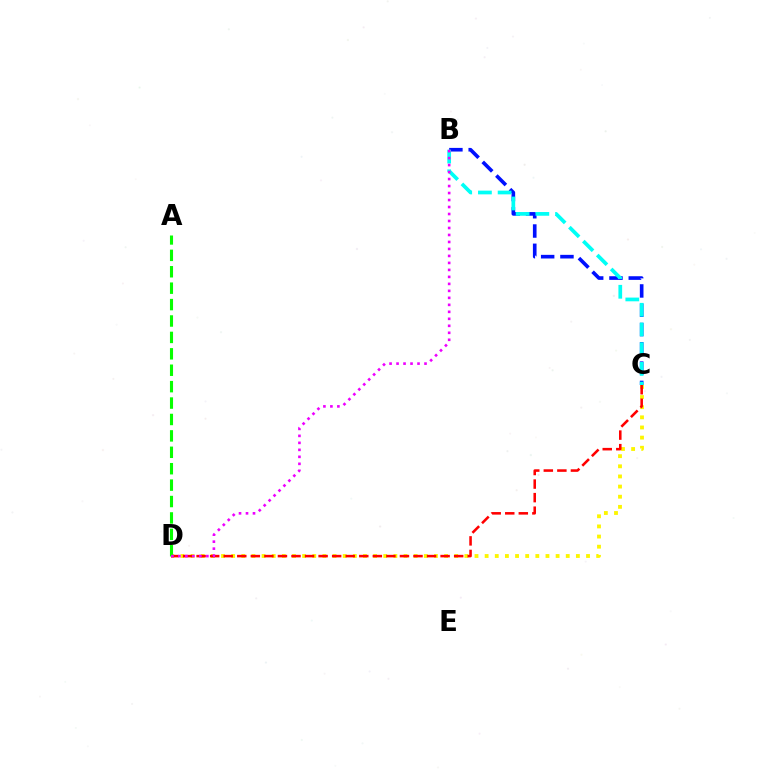{('C', 'D'): [{'color': '#fcf500', 'line_style': 'dotted', 'thickness': 2.75}, {'color': '#ff0000', 'line_style': 'dashed', 'thickness': 1.84}], ('B', 'C'): [{'color': '#0010ff', 'line_style': 'dashed', 'thickness': 2.62}, {'color': '#00fff6', 'line_style': 'dashed', 'thickness': 2.68}], ('A', 'D'): [{'color': '#08ff00', 'line_style': 'dashed', 'thickness': 2.23}], ('B', 'D'): [{'color': '#ee00ff', 'line_style': 'dotted', 'thickness': 1.9}]}